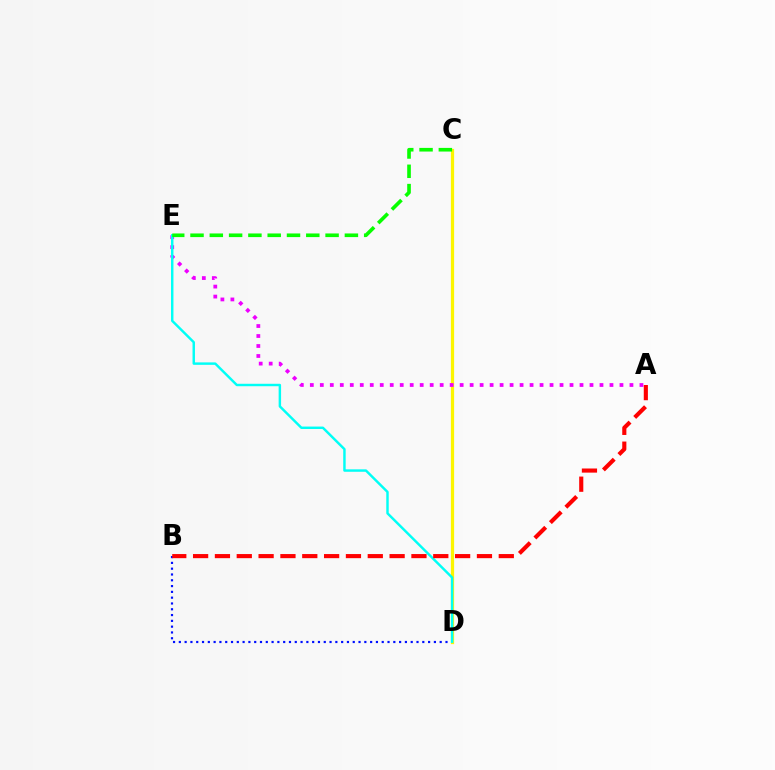{('B', 'D'): [{'color': '#0010ff', 'line_style': 'dotted', 'thickness': 1.57}], ('C', 'D'): [{'color': '#fcf500', 'line_style': 'solid', 'thickness': 2.33}], ('A', 'E'): [{'color': '#ee00ff', 'line_style': 'dotted', 'thickness': 2.71}], ('D', 'E'): [{'color': '#00fff6', 'line_style': 'solid', 'thickness': 1.76}], ('A', 'B'): [{'color': '#ff0000', 'line_style': 'dashed', 'thickness': 2.97}], ('C', 'E'): [{'color': '#08ff00', 'line_style': 'dashed', 'thickness': 2.62}]}